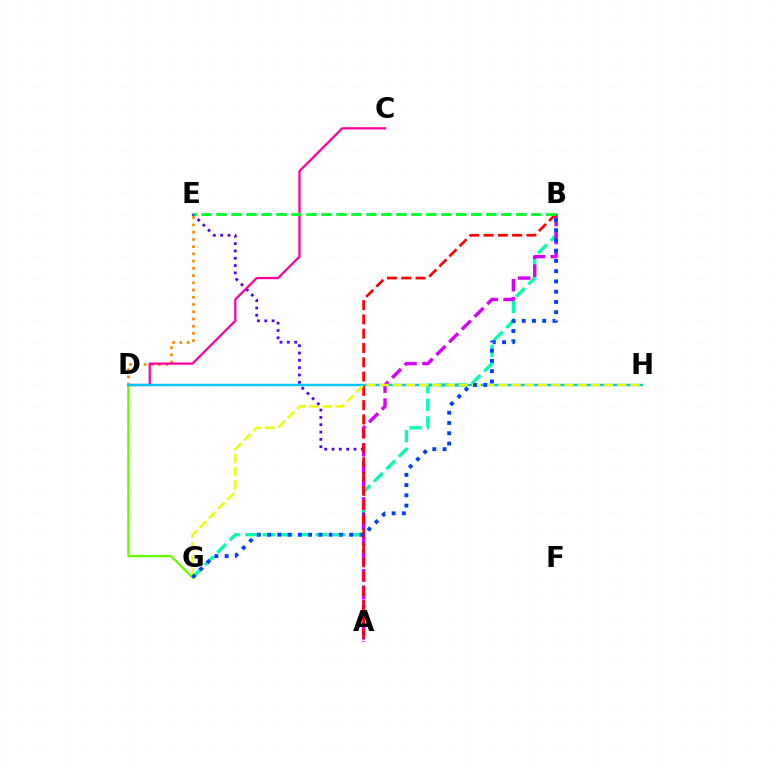{('D', 'E'): [{'color': '#ff8800', 'line_style': 'dotted', 'thickness': 1.96}], ('D', 'G'): [{'color': '#66ff00', 'line_style': 'solid', 'thickness': 1.66}], ('B', 'G'): [{'color': '#00ffaf', 'line_style': 'dashed', 'thickness': 2.39}, {'color': '#003fff', 'line_style': 'dotted', 'thickness': 2.79}], ('A', 'E'): [{'color': '#4f00ff', 'line_style': 'dotted', 'thickness': 1.99}], ('C', 'D'): [{'color': '#ff00a0', 'line_style': 'solid', 'thickness': 1.63}], ('D', 'H'): [{'color': '#00c7ff', 'line_style': 'solid', 'thickness': 1.74}], ('A', 'B'): [{'color': '#d600ff', 'line_style': 'dashed', 'thickness': 2.44}, {'color': '#ff0000', 'line_style': 'dashed', 'thickness': 1.94}], ('G', 'H'): [{'color': '#eeff00', 'line_style': 'dashed', 'thickness': 1.79}], ('B', 'E'): [{'color': '#00ff27', 'line_style': 'dashed', 'thickness': 2.04}]}